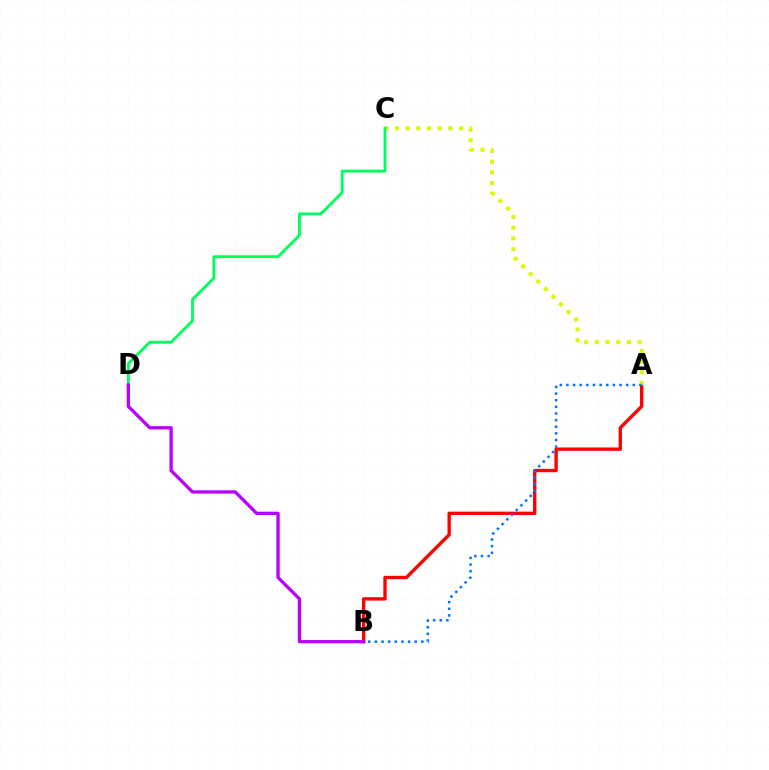{('A', 'B'): [{'color': '#ff0000', 'line_style': 'solid', 'thickness': 2.41}, {'color': '#0074ff', 'line_style': 'dotted', 'thickness': 1.8}], ('A', 'C'): [{'color': '#d1ff00', 'line_style': 'dotted', 'thickness': 2.91}], ('C', 'D'): [{'color': '#00ff5c', 'line_style': 'solid', 'thickness': 2.06}], ('B', 'D'): [{'color': '#b900ff', 'line_style': 'solid', 'thickness': 2.37}]}